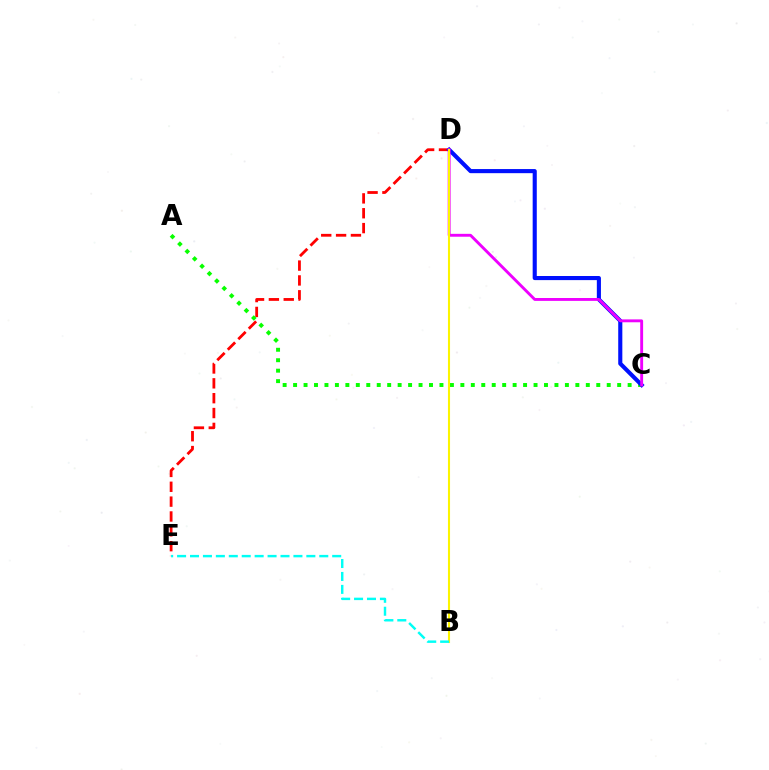{('D', 'E'): [{'color': '#ff0000', 'line_style': 'dashed', 'thickness': 2.02}], ('A', 'C'): [{'color': '#08ff00', 'line_style': 'dotted', 'thickness': 2.84}], ('C', 'D'): [{'color': '#0010ff', 'line_style': 'solid', 'thickness': 2.96}, {'color': '#ee00ff', 'line_style': 'solid', 'thickness': 2.08}], ('B', 'D'): [{'color': '#fcf500', 'line_style': 'solid', 'thickness': 1.5}], ('B', 'E'): [{'color': '#00fff6', 'line_style': 'dashed', 'thickness': 1.76}]}